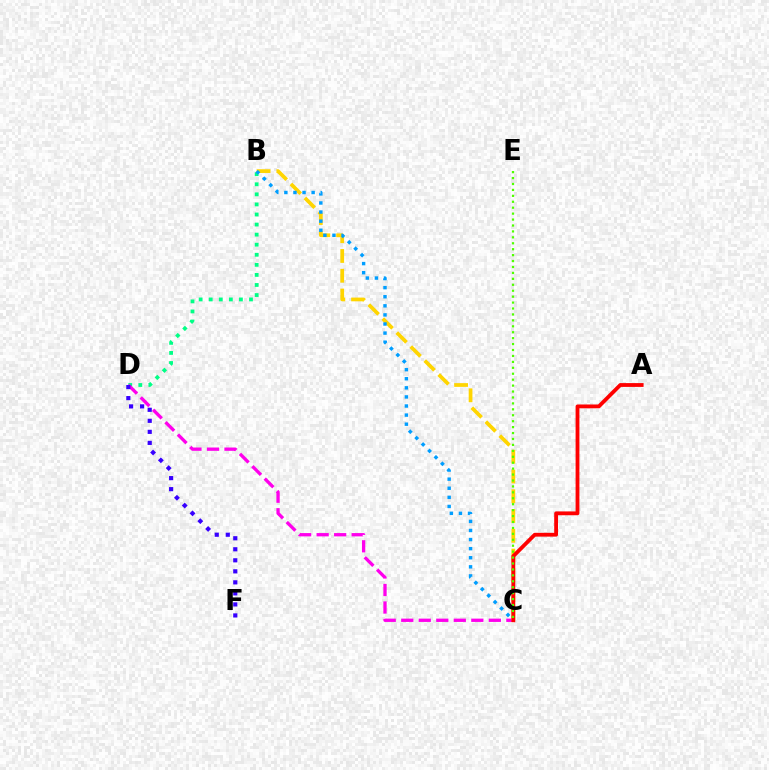{('B', 'D'): [{'color': '#00ff86', 'line_style': 'dotted', 'thickness': 2.74}], ('C', 'D'): [{'color': '#ff00ed', 'line_style': 'dashed', 'thickness': 2.38}], ('B', 'C'): [{'color': '#ffd500', 'line_style': 'dashed', 'thickness': 2.69}, {'color': '#009eff', 'line_style': 'dotted', 'thickness': 2.47}], ('D', 'F'): [{'color': '#3700ff', 'line_style': 'dotted', 'thickness': 3.0}], ('A', 'C'): [{'color': '#ff0000', 'line_style': 'solid', 'thickness': 2.75}], ('C', 'E'): [{'color': '#4fff00', 'line_style': 'dotted', 'thickness': 1.61}]}